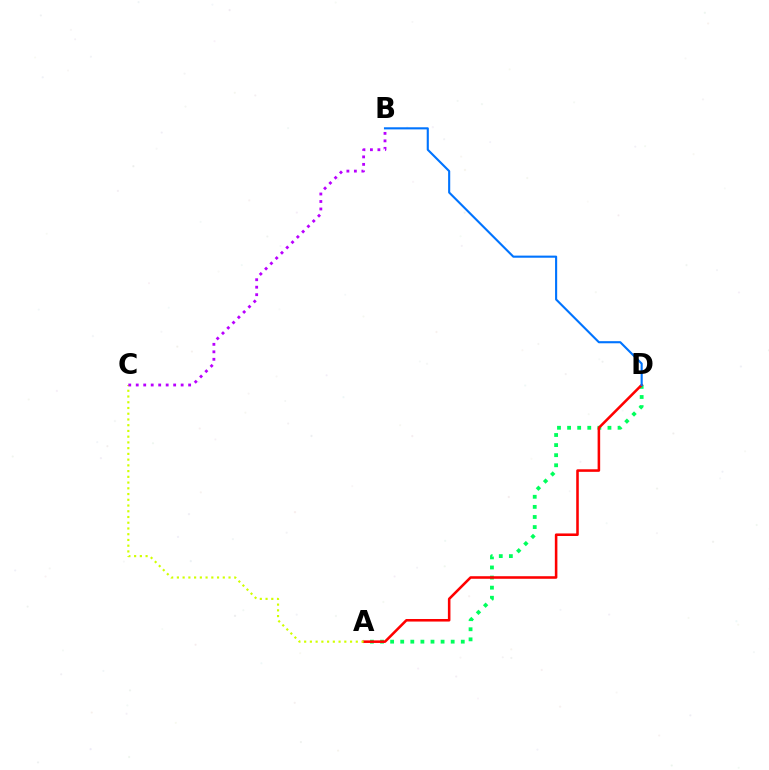{('A', 'D'): [{'color': '#00ff5c', 'line_style': 'dotted', 'thickness': 2.74}, {'color': '#ff0000', 'line_style': 'solid', 'thickness': 1.84}], ('B', 'D'): [{'color': '#0074ff', 'line_style': 'solid', 'thickness': 1.52}], ('A', 'C'): [{'color': '#d1ff00', 'line_style': 'dotted', 'thickness': 1.56}], ('B', 'C'): [{'color': '#b900ff', 'line_style': 'dotted', 'thickness': 2.03}]}